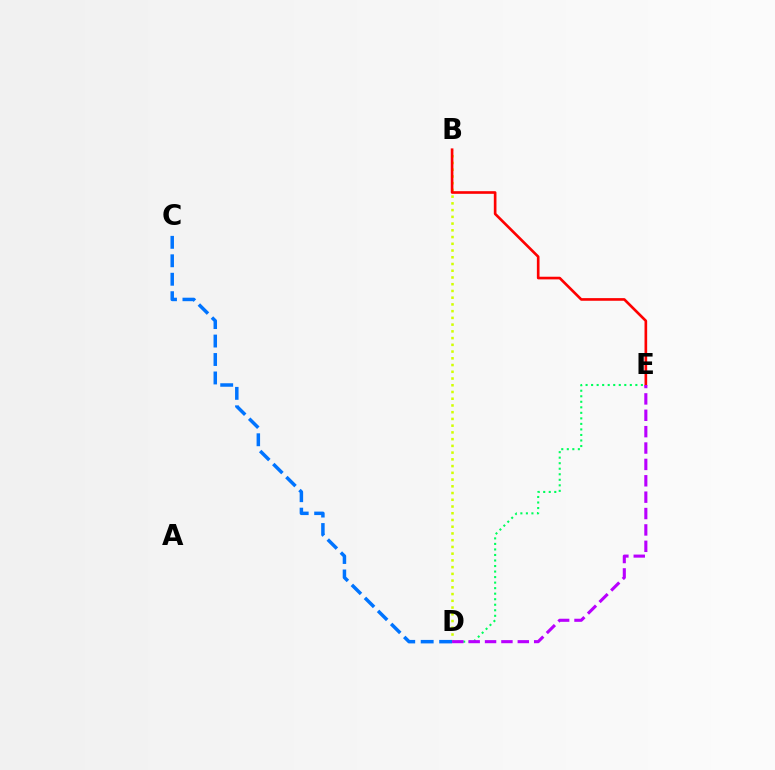{('D', 'E'): [{'color': '#00ff5c', 'line_style': 'dotted', 'thickness': 1.5}, {'color': '#b900ff', 'line_style': 'dashed', 'thickness': 2.23}], ('B', 'D'): [{'color': '#d1ff00', 'line_style': 'dotted', 'thickness': 1.83}], ('B', 'E'): [{'color': '#ff0000', 'line_style': 'solid', 'thickness': 1.9}], ('C', 'D'): [{'color': '#0074ff', 'line_style': 'dashed', 'thickness': 2.51}]}